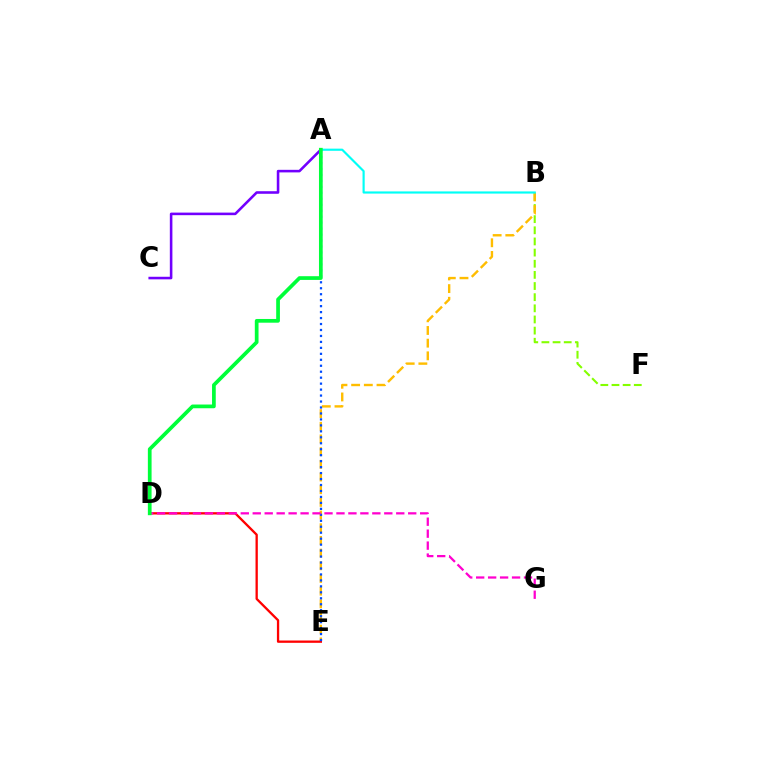{('B', 'F'): [{'color': '#84ff00', 'line_style': 'dashed', 'thickness': 1.51}], ('B', 'E'): [{'color': '#ffbd00', 'line_style': 'dashed', 'thickness': 1.72}], ('A', 'C'): [{'color': '#7200ff', 'line_style': 'solid', 'thickness': 1.85}], ('D', 'E'): [{'color': '#ff0000', 'line_style': 'solid', 'thickness': 1.66}], ('A', 'E'): [{'color': '#004bff', 'line_style': 'dotted', 'thickness': 1.62}], ('D', 'G'): [{'color': '#ff00cf', 'line_style': 'dashed', 'thickness': 1.62}], ('A', 'B'): [{'color': '#00fff6', 'line_style': 'solid', 'thickness': 1.56}], ('A', 'D'): [{'color': '#00ff39', 'line_style': 'solid', 'thickness': 2.68}]}